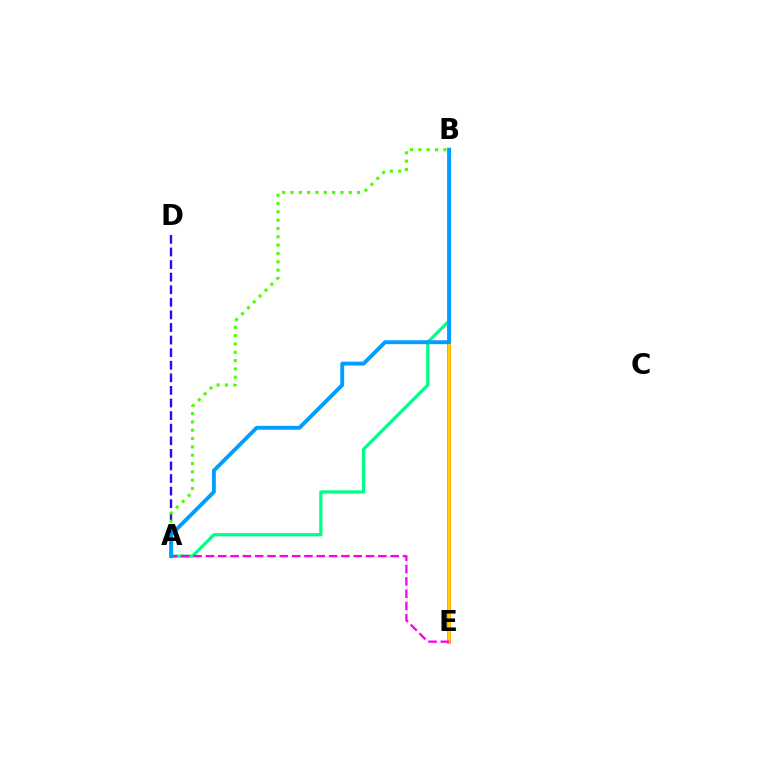{('A', 'B'): [{'color': '#00ff86', 'line_style': 'solid', 'thickness': 2.32}, {'color': '#4fff00', 'line_style': 'dotted', 'thickness': 2.26}, {'color': '#009eff', 'line_style': 'solid', 'thickness': 2.8}], ('A', 'D'): [{'color': '#3700ff', 'line_style': 'dashed', 'thickness': 1.71}], ('B', 'E'): [{'color': '#ff0000', 'line_style': 'solid', 'thickness': 2.71}, {'color': '#ffd500', 'line_style': 'solid', 'thickness': 2.53}], ('A', 'E'): [{'color': '#ff00ed', 'line_style': 'dashed', 'thickness': 1.67}]}